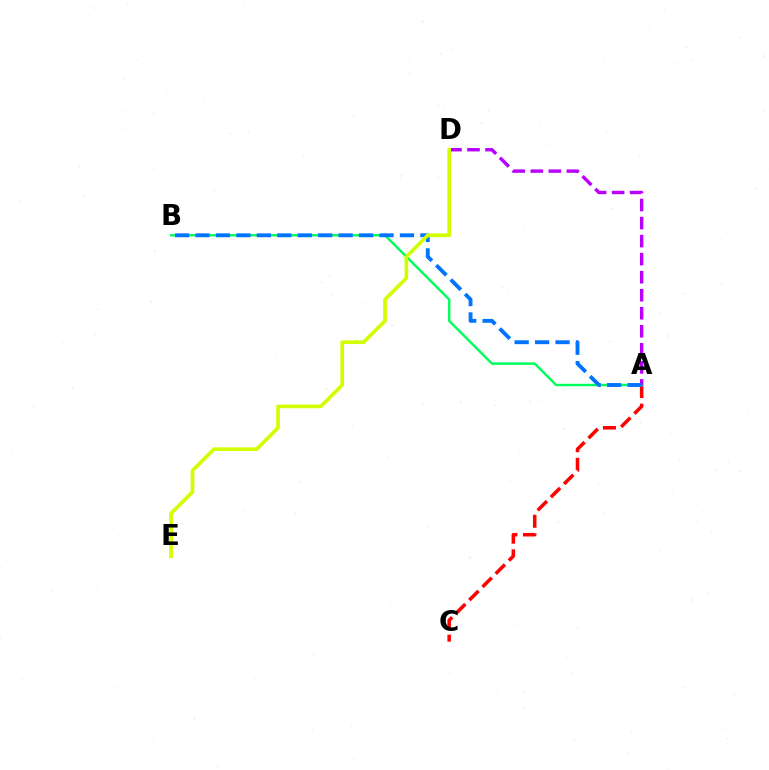{('A', 'C'): [{'color': '#ff0000', 'line_style': 'dashed', 'thickness': 2.53}], ('A', 'B'): [{'color': '#00ff5c', 'line_style': 'solid', 'thickness': 1.76}, {'color': '#0074ff', 'line_style': 'dashed', 'thickness': 2.78}], ('A', 'D'): [{'color': '#b900ff', 'line_style': 'dashed', 'thickness': 2.45}], ('D', 'E'): [{'color': '#d1ff00', 'line_style': 'solid', 'thickness': 2.65}]}